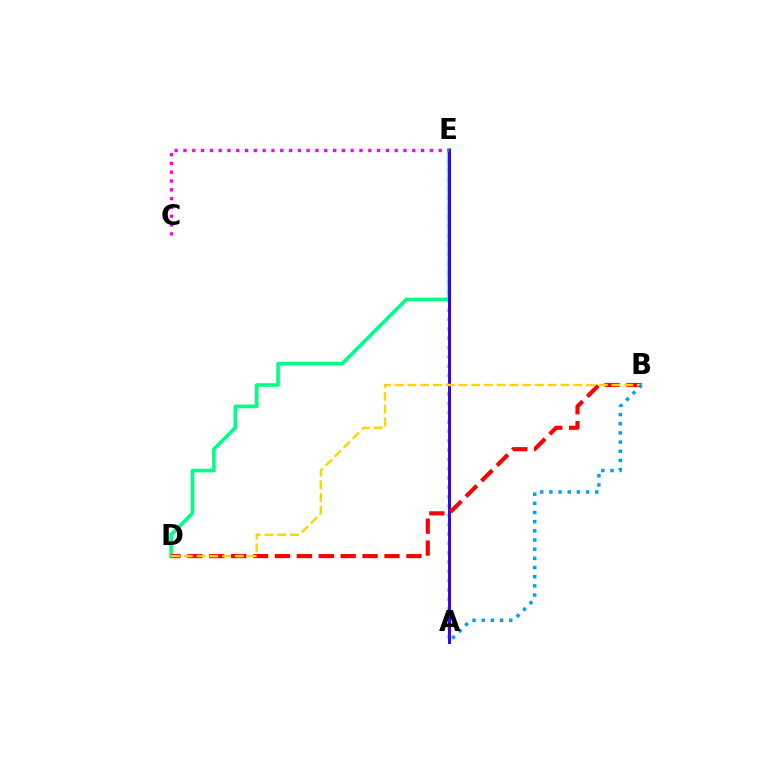{('A', 'E'): [{'color': '#4fff00', 'line_style': 'dotted', 'thickness': 2.53}, {'color': '#3700ff', 'line_style': 'solid', 'thickness': 2.14}], ('D', 'E'): [{'color': '#00ff86', 'line_style': 'solid', 'thickness': 2.61}], ('B', 'D'): [{'color': '#ff0000', 'line_style': 'dashed', 'thickness': 2.98}, {'color': '#ffd500', 'line_style': 'dashed', 'thickness': 1.73}], ('C', 'E'): [{'color': '#ff00ed', 'line_style': 'dotted', 'thickness': 2.39}], ('A', 'B'): [{'color': '#009eff', 'line_style': 'dotted', 'thickness': 2.49}]}